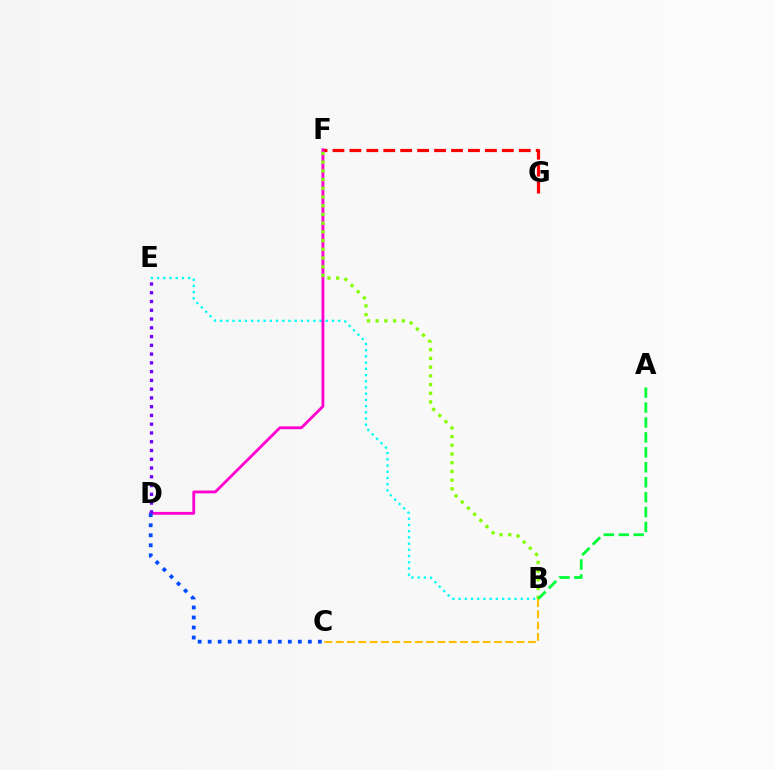{('B', 'E'): [{'color': '#00fff6', 'line_style': 'dotted', 'thickness': 1.69}], ('F', 'G'): [{'color': '#ff0000', 'line_style': 'dashed', 'thickness': 2.3}], ('D', 'F'): [{'color': '#ff00cf', 'line_style': 'solid', 'thickness': 2.04}], ('B', 'F'): [{'color': '#84ff00', 'line_style': 'dotted', 'thickness': 2.37}], ('D', 'E'): [{'color': '#7200ff', 'line_style': 'dotted', 'thickness': 2.38}], ('C', 'D'): [{'color': '#004bff', 'line_style': 'dotted', 'thickness': 2.72}], ('A', 'B'): [{'color': '#00ff39', 'line_style': 'dashed', 'thickness': 2.03}], ('B', 'C'): [{'color': '#ffbd00', 'line_style': 'dashed', 'thickness': 1.54}]}